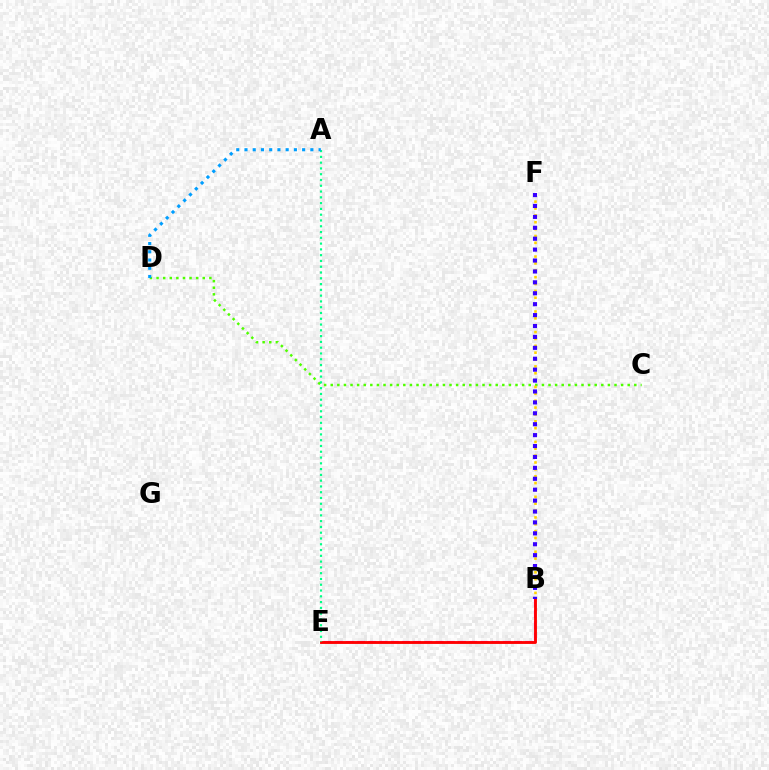{('B', 'E'): [{'color': '#ff00ed', 'line_style': 'dashed', 'thickness': 1.52}, {'color': '#ff0000', 'line_style': 'solid', 'thickness': 2.06}], ('C', 'D'): [{'color': '#4fff00', 'line_style': 'dotted', 'thickness': 1.79}], ('B', 'F'): [{'color': '#ffd500', 'line_style': 'dotted', 'thickness': 1.86}, {'color': '#3700ff', 'line_style': 'dotted', 'thickness': 2.96}], ('A', 'E'): [{'color': '#00ff86', 'line_style': 'dotted', 'thickness': 1.57}], ('A', 'D'): [{'color': '#009eff', 'line_style': 'dotted', 'thickness': 2.24}]}